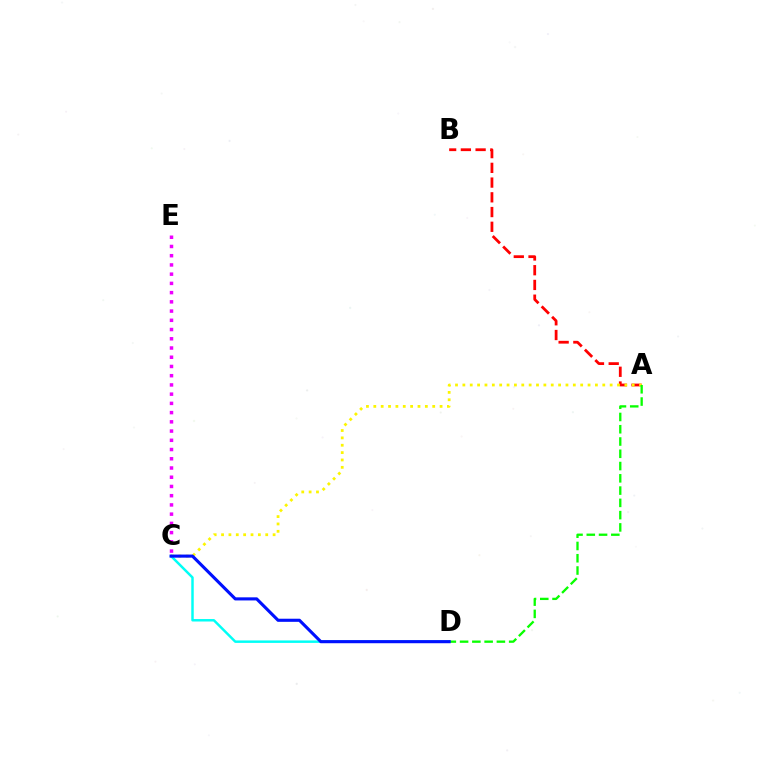{('A', 'B'): [{'color': '#ff0000', 'line_style': 'dashed', 'thickness': 2.0}], ('A', 'C'): [{'color': '#fcf500', 'line_style': 'dotted', 'thickness': 2.0}], ('C', 'D'): [{'color': '#00fff6', 'line_style': 'solid', 'thickness': 1.78}, {'color': '#0010ff', 'line_style': 'solid', 'thickness': 2.24}], ('A', 'D'): [{'color': '#08ff00', 'line_style': 'dashed', 'thickness': 1.67}], ('C', 'E'): [{'color': '#ee00ff', 'line_style': 'dotted', 'thickness': 2.51}]}